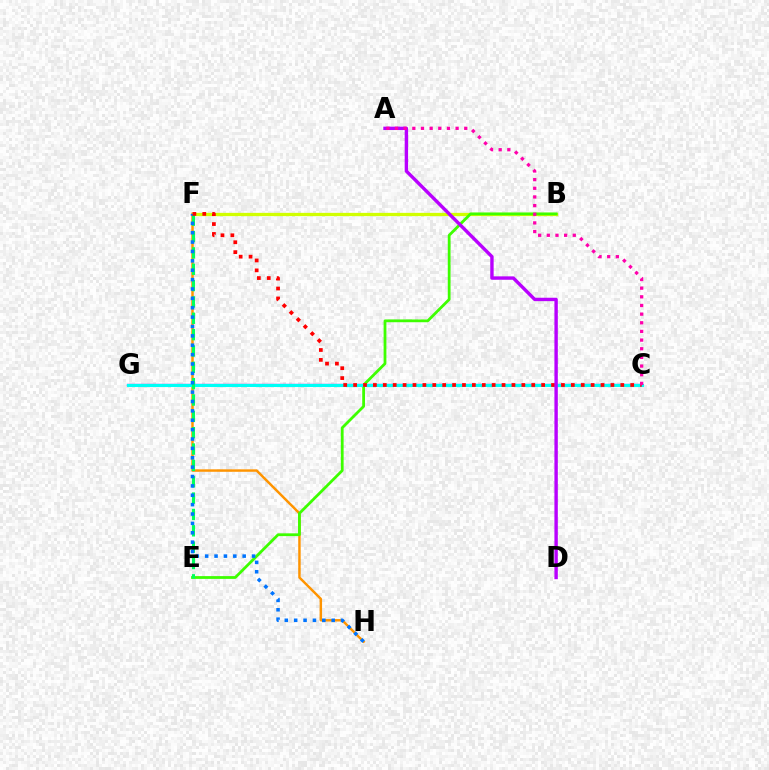{('F', 'H'): [{'color': '#ff9400', 'line_style': 'solid', 'thickness': 1.77}, {'color': '#0074ff', 'line_style': 'dotted', 'thickness': 2.55}], ('C', 'G'): [{'color': '#2500ff', 'line_style': 'solid', 'thickness': 1.62}, {'color': '#00fff6', 'line_style': 'solid', 'thickness': 2.2}], ('B', 'F'): [{'color': '#d1ff00', 'line_style': 'solid', 'thickness': 2.36}], ('B', 'E'): [{'color': '#3dff00', 'line_style': 'solid', 'thickness': 2.0}], ('E', 'F'): [{'color': '#00ff5c', 'line_style': 'dashed', 'thickness': 2.22}], ('C', 'F'): [{'color': '#ff0000', 'line_style': 'dotted', 'thickness': 2.69}], ('A', 'D'): [{'color': '#b900ff', 'line_style': 'solid', 'thickness': 2.45}], ('A', 'C'): [{'color': '#ff00ac', 'line_style': 'dotted', 'thickness': 2.35}]}